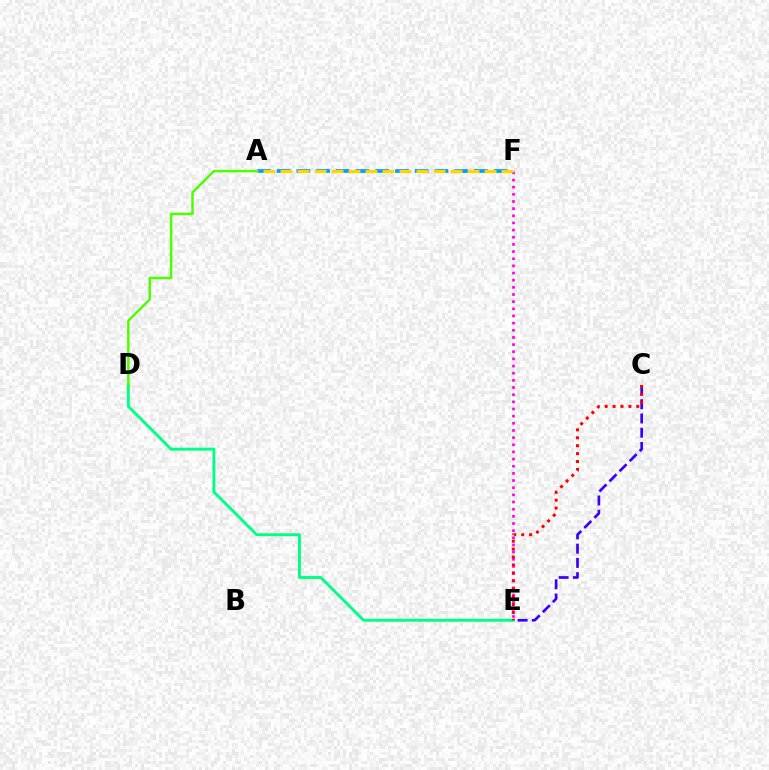{('E', 'F'): [{'color': '#ff00ed', 'line_style': 'dotted', 'thickness': 1.94}], ('A', 'F'): [{'color': '#009eff', 'line_style': 'dashed', 'thickness': 2.68}, {'color': '#ffd500', 'line_style': 'dashed', 'thickness': 2.31}], ('D', 'E'): [{'color': '#00ff86', 'line_style': 'solid', 'thickness': 2.1}], ('A', 'D'): [{'color': '#4fff00', 'line_style': 'solid', 'thickness': 1.79}], ('C', 'E'): [{'color': '#3700ff', 'line_style': 'dashed', 'thickness': 1.94}, {'color': '#ff0000', 'line_style': 'dotted', 'thickness': 2.15}]}